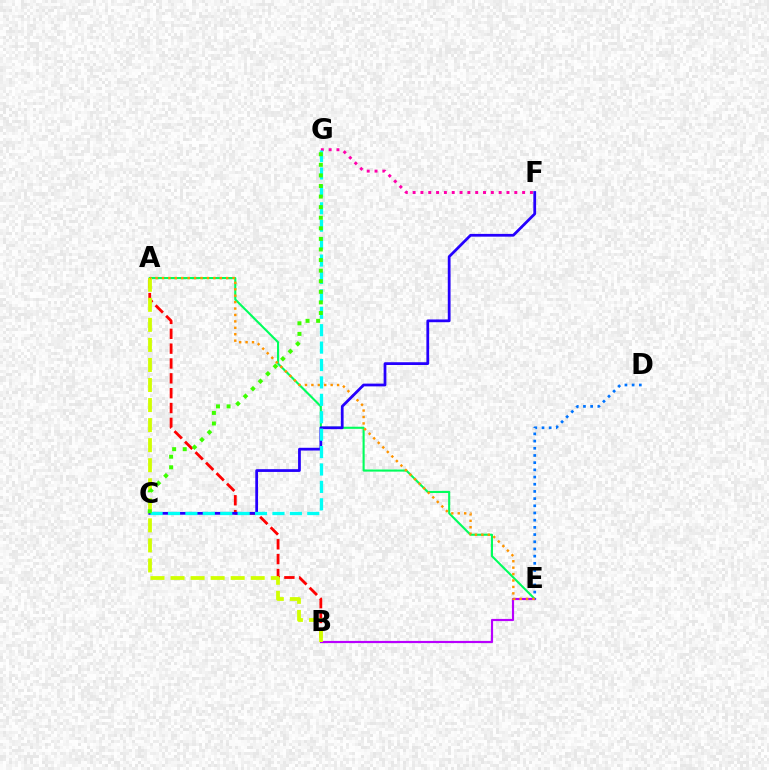{('A', 'B'): [{'color': '#ff0000', 'line_style': 'dashed', 'thickness': 2.02}, {'color': '#d1ff00', 'line_style': 'dashed', 'thickness': 2.72}], ('A', 'E'): [{'color': '#00ff5c', 'line_style': 'solid', 'thickness': 1.52}, {'color': '#ff9400', 'line_style': 'dotted', 'thickness': 1.75}], ('B', 'E'): [{'color': '#b900ff', 'line_style': 'solid', 'thickness': 1.57}], ('F', 'G'): [{'color': '#ff00ac', 'line_style': 'dotted', 'thickness': 2.13}], ('D', 'E'): [{'color': '#0074ff', 'line_style': 'dotted', 'thickness': 1.95}], ('C', 'F'): [{'color': '#2500ff', 'line_style': 'solid', 'thickness': 1.99}], ('C', 'G'): [{'color': '#00fff6', 'line_style': 'dashed', 'thickness': 2.37}, {'color': '#3dff00', 'line_style': 'dotted', 'thickness': 2.87}]}